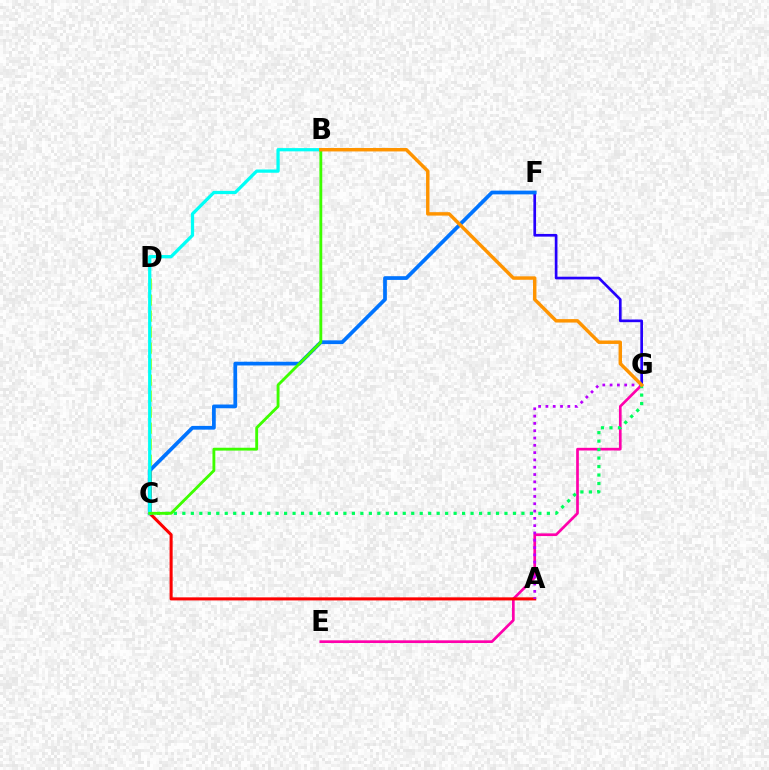{('E', 'G'): [{'color': '#ff00ac', 'line_style': 'solid', 'thickness': 1.94}], ('F', 'G'): [{'color': '#2500ff', 'line_style': 'solid', 'thickness': 1.93}], ('A', 'C'): [{'color': '#ff0000', 'line_style': 'solid', 'thickness': 2.2}], ('C', 'G'): [{'color': '#00ff5c', 'line_style': 'dotted', 'thickness': 2.3}], ('C', 'D'): [{'color': '#d1ff00', 'line_style': 'dashed', 'thickness': 2.18}], ('C', 'F'): [{'color': '#0074ff', 'line_style': 'solid', 'thickness': 2.69}], ('B', 'C'): [{'color': '#00fff6', 'line_style': 'solid', 'thickness': 2.34}, {'color': '#3dff00', 'line_style': 'solid', 'thickness': 2.05}], ('A', 'G'): [{'color': '#b900ff', 'line_style': 'dotted', 'thickness': 1.98}], ('B', 'G'): [{'color': '#ff9400', 'line_style': 'solid', 'thickness': 2.47}]}